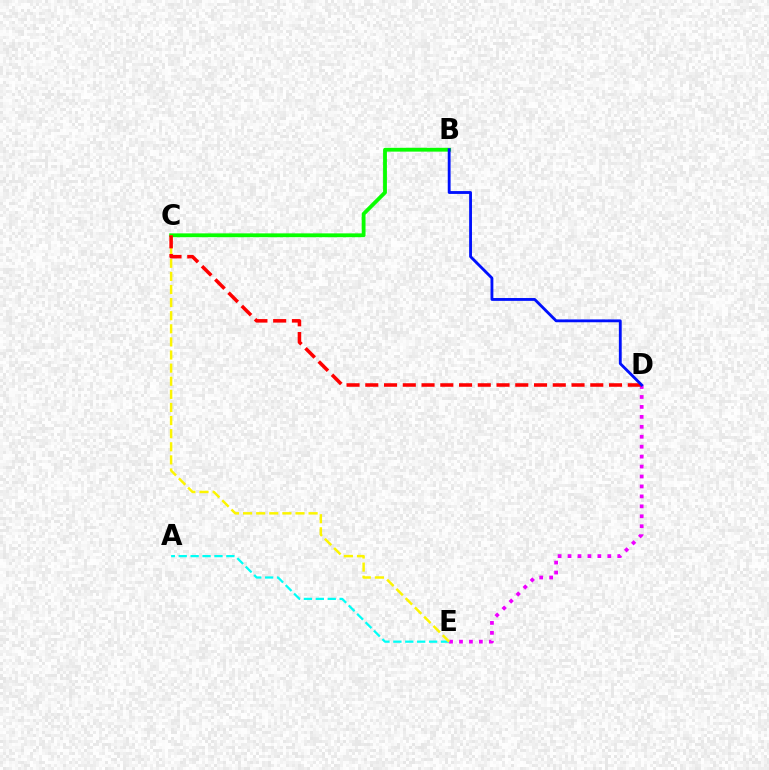{('A', 'E'): [{'color': '#00fff6', 'line_style': 'dashed', 'thickness': 1.62}], ('D', 'E'): [{'color': '#ee00ff', 'line_style': 'dotted', 'thickness': 2.7}], ('B', 'C'): [{'color': '#08ff00', 'line_style': 'solid', 'thickness': 2.74}], ('C', 'E'): [{'color': '#fcf500', 'line_style': 'dashed', 'thickness': 1.78}], ('C', 'D'): [{'color': '#ff0000', 'line_style': 'dashed', 'thickness': 2.55}], ('B', 'D'): [{'color': '#0010ff', 'line_style': 'solid', 'thickness': 2.04}]}